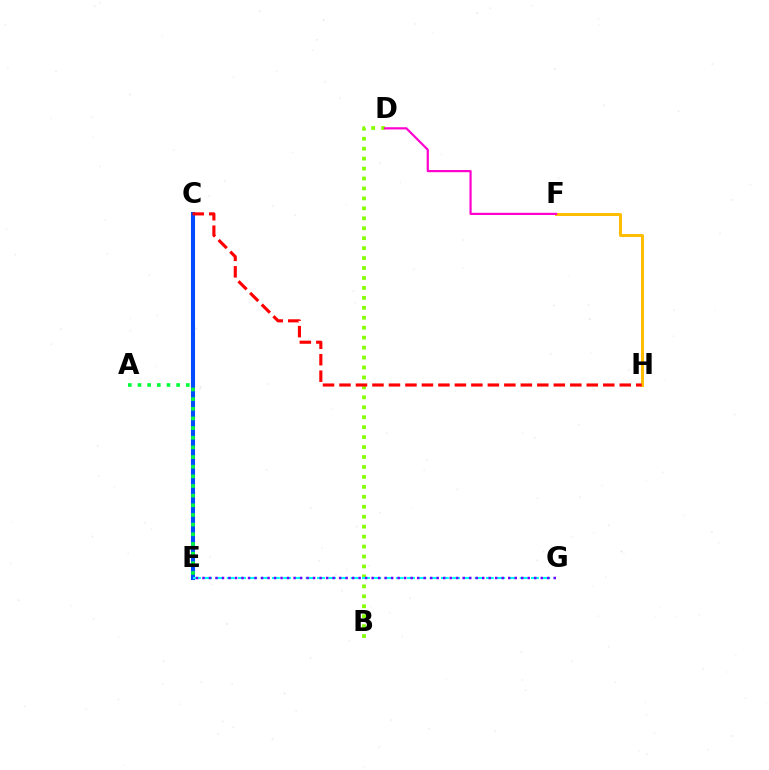{('C', 'E'): [{'color': '#004bff', 'line_style': 'solid', 'thickness': 2.93}], ('B', 'D'): [{'color': '#84ff00', 'line_style': 'dotted', 'thickness': 2.7}], ('F', 'H'): [{'color': '#ffbd00', 'line_style': 'solid', 'thickness': 2.13}], ('E', 'G'): [{'color': '#00fff6', 'line_style': 'dashed', 'thickness': 1.53}, {'color': '#7200ff', 'line_style': 'dotted', 'thickness': 1.77}], ('A', 'E'): [{'color': '#00ff39', 'line_style': 'dotted', 'thickness': 2.62}], ('C', 'H'): [{'color': '#ff0000', 'line_style': 'dashed', 'thickness': 2.24}], ('D', 'F'): [{'color': '#ff00cf', 'line_style': 'solid', 'thickness': 1.58}]}